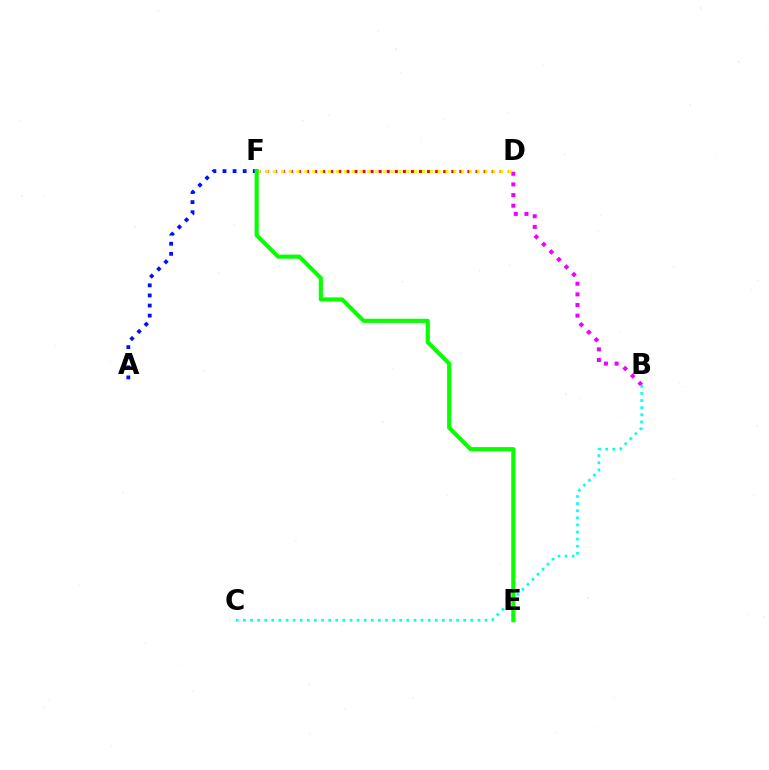{('B', 'D'): [{'color': '#ee00ff', 'line_style': 'dotted', 'thickness': 2.89}], ('D', 'F'): [{'color': '#ff0000', 'line_style': 'dotted', 'thickness': 2.19}, {'color': '#fcf500', 'line_style': 'dotted', 'thickness': 2.13}], ('B', 'C'): [{'color': '#00fff6', 'line_style': 'dotted', 'thickness': 1.93}], ('A', 'F'): [{'color': '#0010ff', 'line_style': 'dotted', 'thickness': 2.74}], ('E', 'F'): [{'color': '#08ff00', 'line_style': 'solid', 'thickness': 2.96}]}